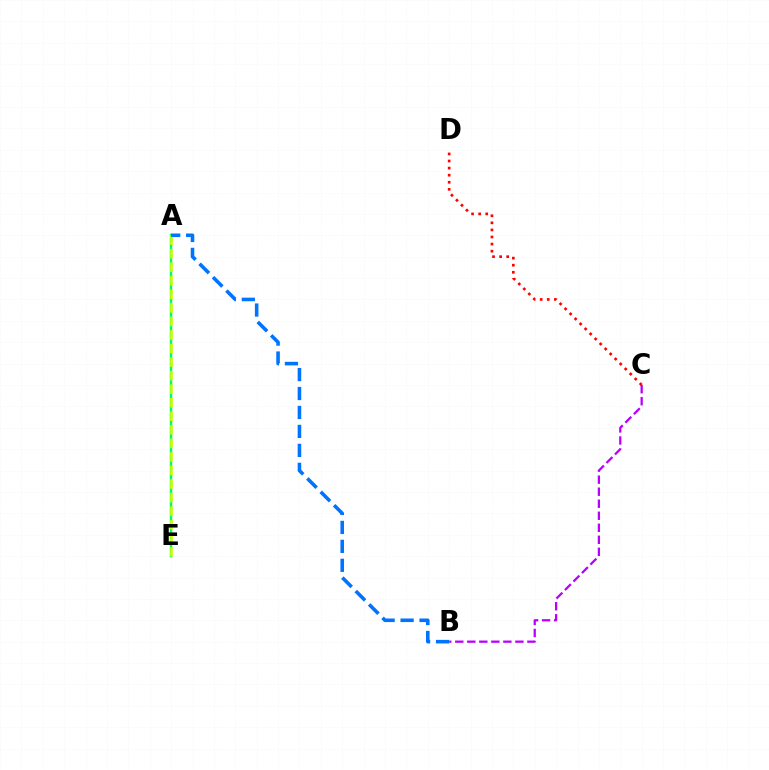{('A', 'E'): [{'color': '#00ff5c', 'line_style': 'solid', 'thickness': 1.75}, {'color': '#d1ff00', 'line_style': 'dashed', 'thickness': 1.84}], ('B', 'C'): [{'color': '#b900ff', 'line_style': 'dashed', 'thickness': 1.63}], ('C', 'D'): [{'color': '#ff0000', 'line_style': 'dotted', 'thickness': 1.92}], ('A', 'B'): [{'color': '#0074ff', 'line_style': 'dashed', 'thickness': 2.57}]}